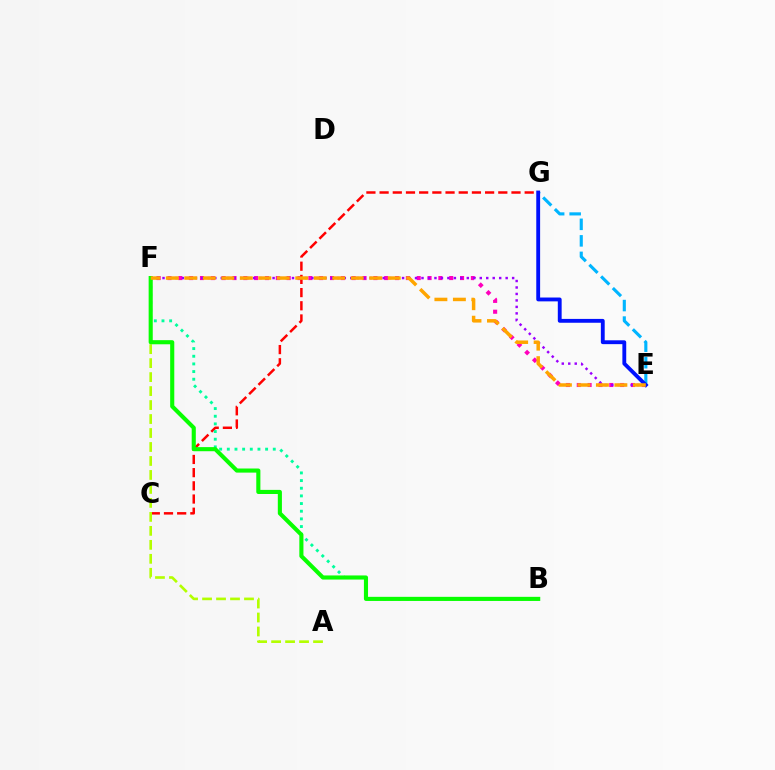{('E', 'F'): [{'color': '#ff00bd', 'line_style': 'dotted', 'thickness': 2.94}, {'color': '#9b00ff', 'line_style': 'dotted', 'thickness': 1.76}, {'color': '#ffa500', 'line_style': 'dashed', 'thickness': 2.51}], ('C', 'G'): [{'color': '#ff0000', 'line_style': 'dashed', 'thickness': 1.79}], ('B', 'F'): [{'color': '#00ff9d', 'line_style': 'dotted', 'thickness': 2.08}, {'color': '#08ff00', 'line_style': 'solid', 'thickness': 2.96}], ('A', 'F'): [{'color': '#b3ff00', 'line_style': 'dashed', 'thickness': 1.9}], ('E', 'G'): [{'color': '#00b5ff', 'line_style': 'dashed', 'thickness': 2.24}, {'color': '#0010ff', 'line_style': 'solid', 'thickness': 2.77}]}